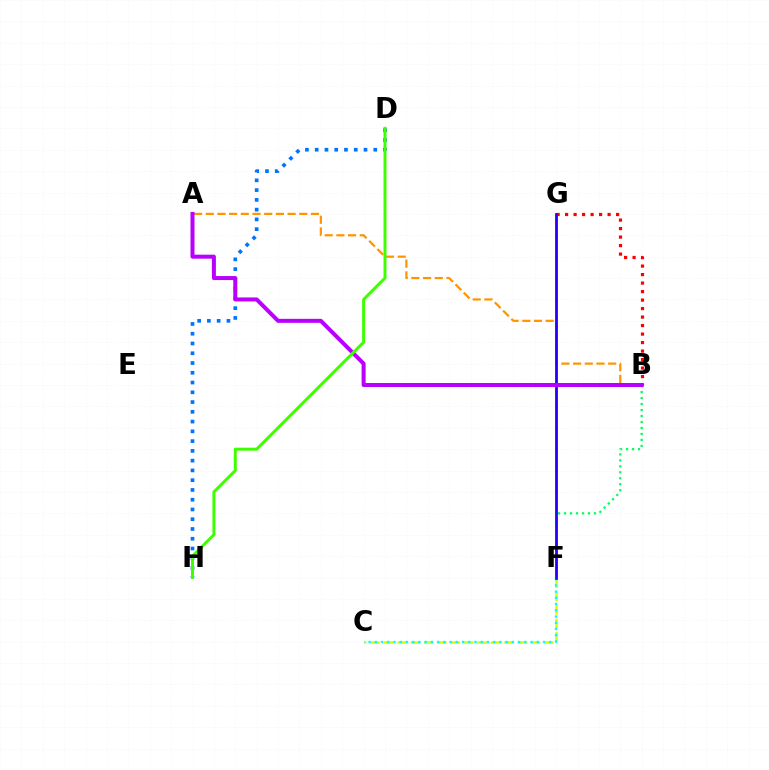{('A', 'B'): [{'color': '#ff9400', 'line_style': 'dashed', 'thickness': 1.59}, {'color': '#b900ff', 'line_style': 'solid', 'thickness': 2.88}], ('C', 'F'): [{'color': '#d1ff00', 'line_style': 'dashed', 'thickness': 1.82}, {'color': '#00fff6', 'line_style': 'dotted', 'thickness': 1.69}], ('F', 'G'): [{'color': '#ff00ac', 'line_style': 'solid', 'thickness': 1.82}, {'color': '#2500ff', 'line_style': 'solid', 'thickness': 1.83}], ('B', 'F'): [{'color': '#00ff5c', 'line_style': 'dotted', 'thickness': 1.62}], ('B', 'G'): [{'color': '#ff0000', 'line_style': 'dotted', 'thickness': 2.31}], ('D', 'H'): [{'color': '#0074ff', 'line_style': 'dotted', 'thickness': 2.65}, {'color': '#3dff00', 'line_style': 'solid', 'thickness': 2.14}]}